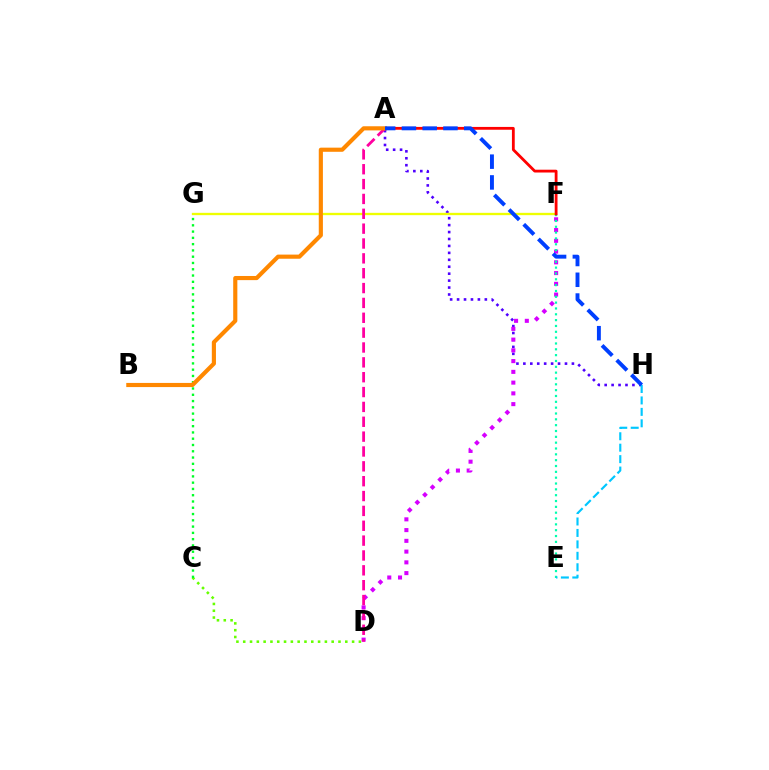{('A', 'H'): [{'color': '#4f00ff', 'line_style': 'dotted', 'thickness': 1.88}, {'color': '#003fff', 'line_style': 'dashed', 'thickness': 2.82}], ('D', 'F'): [{'color': '#d600ff', 'line_style': 'dotted', 'thickness': 2.92}], ('F', 'G'): [{'color': '#eeff00', 'line_style': 'solid', 'thickness': 1.68}], ('C', 'D'): [{'color': '#66ff00', 'line_style': 'dotted', 'thickness': 1.85}], ('A', 'D'): [{'color': '#ff00a0', 'line_style': 'dashed', 'thickness': 2.02}], ('C', 'G'): [{'color': '#00ff27', 'line_style': 'dotted', 'thickness': 1.71}], ('E', 'F'): [{'color': '#00ffaf', 'line_style': 'dotted', 'thickness': 1.59}], ('A', 'F'): [{'color': '#ff0000', 'line_style': 'solid', 'thickness': 2.02}], ('A', 'B'): [{'color': '#ff8800', 'line_style': 'solid', 'thickness': 2.98}], ('E', 'H'): [{'color': '#00c7ff', 'line_style': 'dashed', 'thickness': 1.55}]}